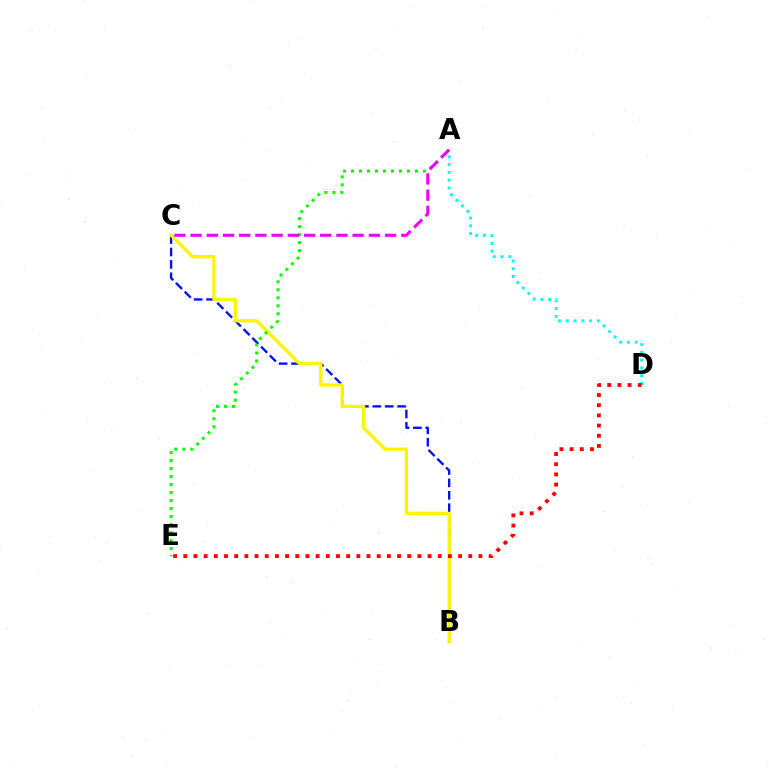{('B', 'C'): [{'color': '#0010ff', 'line_style': 'dashed', 'thickness': 1.68}, {'color': '#fcf500', 'line_style': 'solid', 'thickness': 2.36}], ('A', 'E'): [{'color': '#08ff00', 'line_style': 'dotted', 'thickness': 2.17}], ('A', 'D'): [{'color': '#00fff6', 'line_style': 'dotted', 'thickness': 2.12}], ('A', 'C'): [{'color': '#ee00ff', 'line_style': 'dashed', 'thickness': 2.2}], ('D', 'E'): [{'color': '#ff0000', 'line_style': 'dotted', 'thickness': 2.77}]}